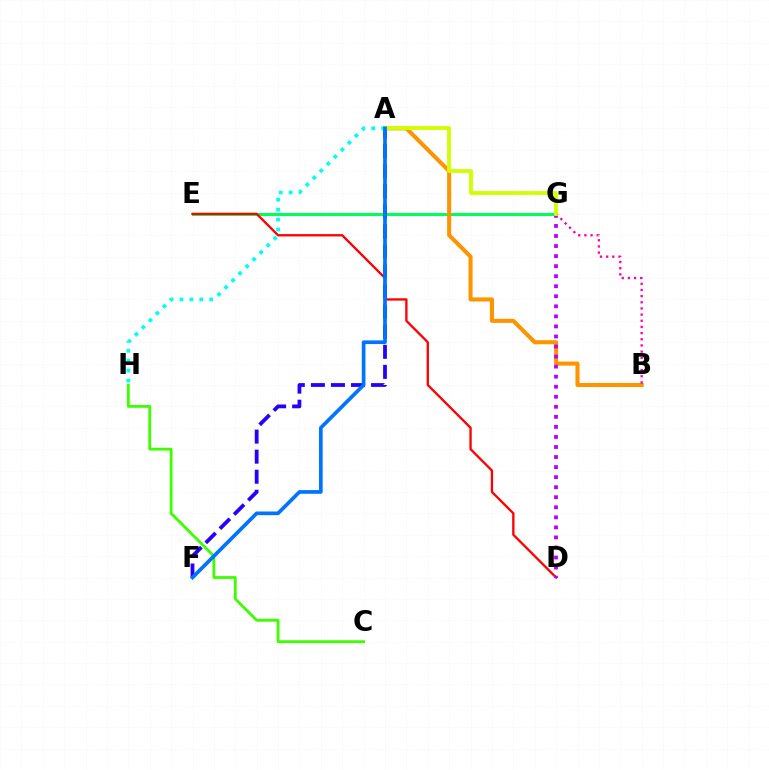{('E', 'G'): [{'color': '#00ff5c', 'line_style': 'solid', 'thickness': 2.21}], ('A', 'B'): [{'color': '#ff9400', 'line_style': 'solid', 'thickness': 2.94}], ('D', 'E'): [{'color': '#ff0000', 'line_style': 'solid', 'thickness': 1.68}], ('C', 'H'): [{'color': '#3dff00', 'line_style': 'solid', 'thickness': 2.03}], ('D', 'G'): [{'color': '#b900ff', 'line_style': 'dotted', 'thickness': 2.73}], ('B', 'G'): [{'color': '#ff00ac', 'line_style': 'dotted', 'thickness': 1.67}], ('A', 'F'): [{'color': '#2500ff', 'line_style': 'dashed', 'thickness': 2.72}, {'color': '#0074ff', 'line_style': 'solid', 'thickness': 2.66}], ('A', 'G'): [{'color': '#d1ff00', 'line_style': 'solid', 'thickness': 2.76}], ('A', 'H'): [{'color': '#00fff6', 'line_style': 'dotted', 'thickness': 2.7}]}